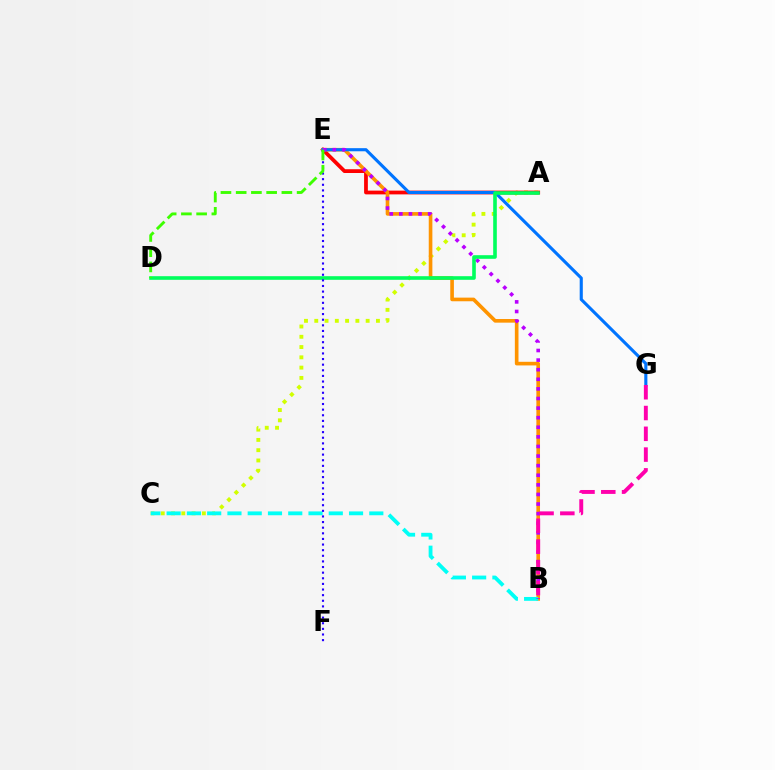{('A', 'C'): [{'color': '#d1ff00', 'line_style': 'dotted', 'thickness': 2.79}], ('A', 'E'): [{'color': '#ff0000', 'line_style': 'solid', 'thickness': 2.71}], ('B', 'E'): [{'color': '#ff9400', 'line_style': 'solid', 'thickness': 2.62}, {'color': '#b900ff', 'line_style': 'dotted', 'thickness': 2.61}], ('B', 'C'): [{'color': '#00fff6', 'line_style': 'dashed', 'thickness': 2.75}], ('E', 'G'): [{'color': '#0074ff', 'line_style': 'solid', 'thickness': 2.24}], ('A', 'D'): [{'color': '#00ff5c', 'line_style': 'solid', 'thickness': 2.61}], ('E', 'F'): [{'color': '#2500ff', 'line_style': 'dotted', 'thickness': 1.53}], ('B', 'G'): [{'color': '#ff00ac', 'line_style': 'dashed', 'thickness': 2.82}], ('D', 'E'): [{'color': '#3dff00', 'line_style': 'dashed', 'thickness': 2.07}]}